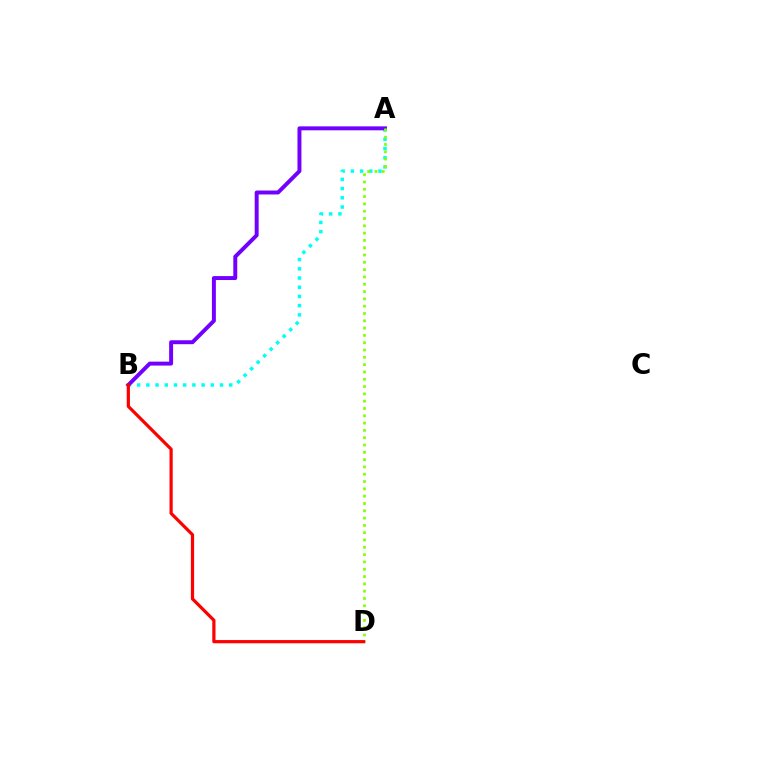{('A', 'B'): [{'color': '#00fff6', 'line_style': 'dotted', 'thickness': 2.5}, {'color': '#7200ff', 'line_style': 'solid', 'thickness': 2.84}], ('A', 'D'): [{'color': '#84ff00', 'line_style': 'dotted', 'thickness': 1.99}], ('B', 'D'): [{'color': '#ff0000', 'line_style': 'solid', 'thickness': 2.31}]}